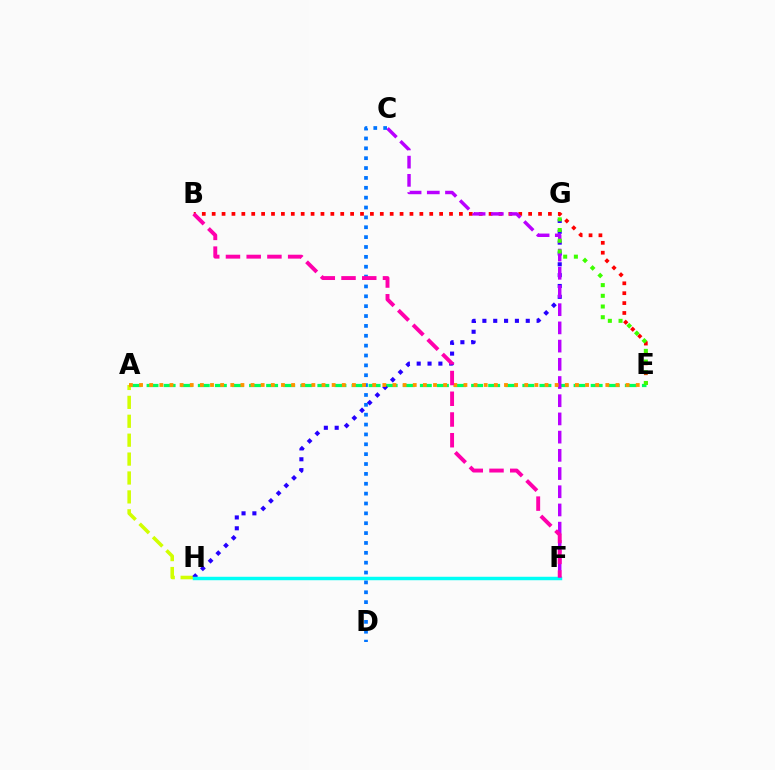{('A', 'E'): [{'color': '#00ff5c', 'line_style': 'dashed', 'thickness': 2.32}, {'color': '#ff9400', 'line_style': 'dotted', 'thickness': 2.75}], ('A', 'H'): [{'color': '#d1ff00', 'line_style': 'dashed', 'thickness': 2.57}], ('G', 'H'): [{'color': '#2500ff', 'line_style': 'dotted', 'thickness': 2.95}], ('F', 'H'): [{'color': '#00fff6', 'line_style': 'solid', 'thickness': 2.48}], ('B', 'E'): [{'color': '#ff0000', 'line_style': 'dotted', 'thickness': 2.69}], ('C', 'F'): [{'color': '#b900ff', 'line_style': 'dashed', 'thickness': 2.47}], ('C', 'D'): [{'color': '#0074ff', 'line_style': 'dotted', 'thickness': 2.68}], ('E', 'G'): [{'color': '#3dff00', 'line_style': 'dotted', 'thickness': 2.91}], ('B', 'F'): [{'color': '#ff00ac', 'line_style': 'dashed', 'thickness': 2.82}]}